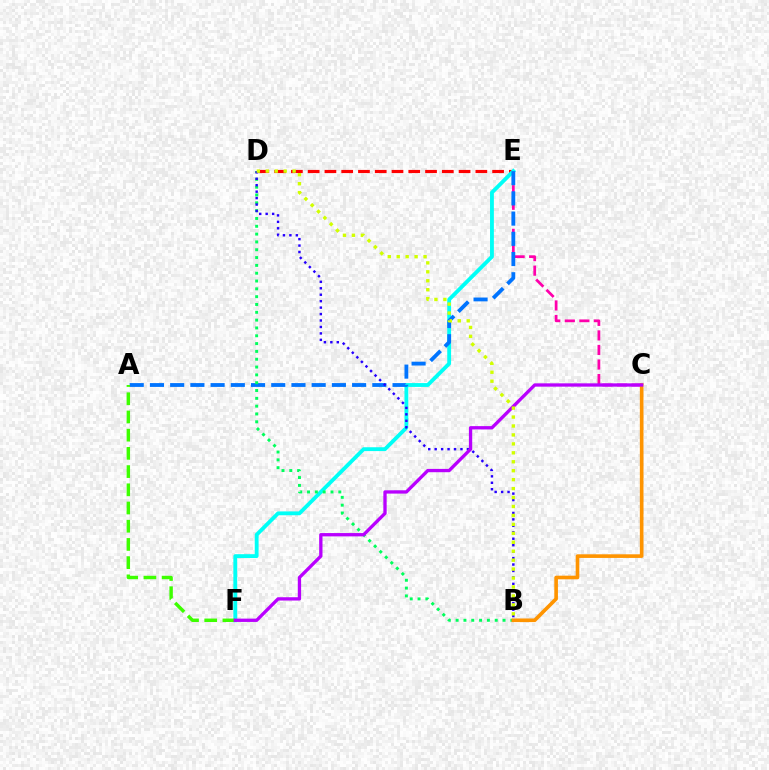{('C', 'E'): [{'color': '#ff00ac', 'line_style': 'dashed', 'thickness': 1.98}], ('D', 'E'): [{'color': '#ff0000', 'line_style': 'dashed', 'thickness': 2.28}], ('E', 'F'): [{'color': '#00fff6', 'line_style': 'solid', 'thickness': 2.76}], ('A', 'E'): [{'color': '#0074ff', 'line_style': 'dashed', 'thickness': 2.75}], ('B', 'D'): [{'color': '#00ff5c', 'line_style': 'dotted', 'thickness': 2.12}, {'color': '#2500ff', 'line_style': 'dotted', 'thickness': 1.75}, {'color': '#d1ff00', 'line_style': 'dotted', 'thickness': 2.43}], ('A', 'F'): [{'color': '#3dff00', 'line_style': 'dashed', 'thickness': 2.47}], ('B', 'C'): [{'color': '#ff9400', 'line_style': 'solid', 'thickness': 2.62}], ('C', 'F'): [{'color': '#b900ff', 'line_style': 'solid', 'thickness': 2.39}]}